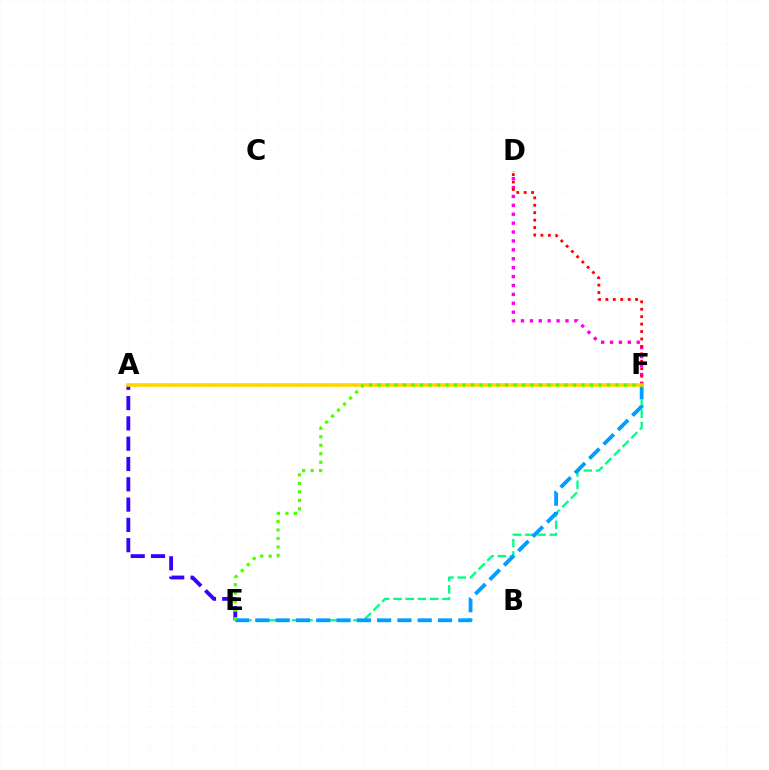{('A', 'E'): [{'color': '#3700ff', 'line_style': 'dashed', 'thickness': 2.76}], ('E', 'F'): [{'color': '#00ff86', 'line_style': 'dashed', 'thickness': 1.66}, {'color': '#009eff', 'line_style': 'dashed', 'thickness': 2.76}, {'color': '#4fff00', 'line_style': 'dotted', 'thickness': 2.31}], ('D', 'F'): [{'color': '#ff00ed', 'line_style': 'dotted', 'thickness': 2.42}, {'color': '#ff0000', 'line_style': 'dotted', 'thickness': 2.02}], ('A', 'F'): [{'color': '#ffd500', 'line_style': 'solid', 'thickness': 2.58}]}